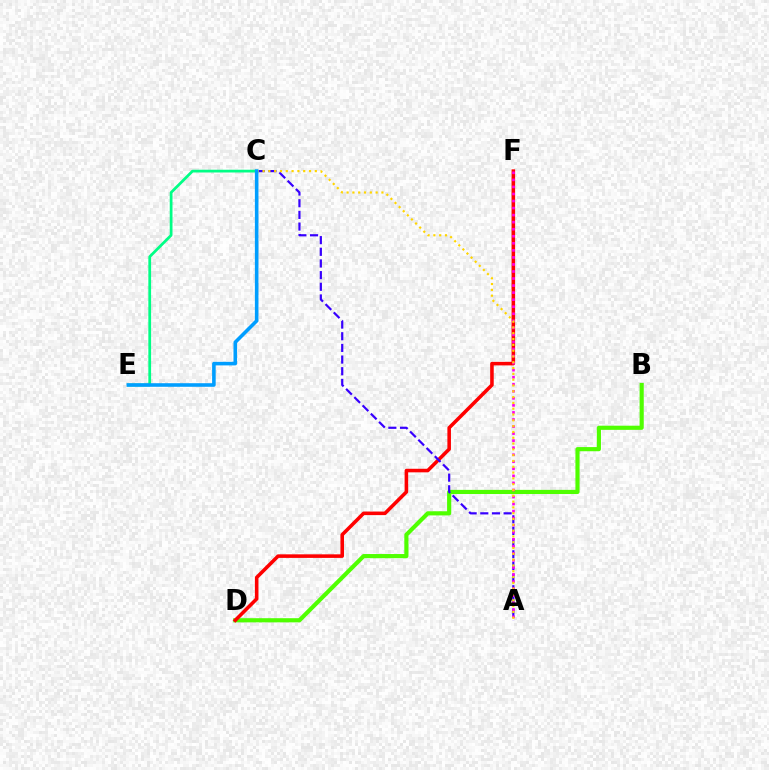{('B', 'D'): [{'color': '#4fff00', 'line_style': 'solid', 'thickness': 2.99}], ('D', 'F'): [{'color': '#ff0000', 'line_style': 'solid', 'thickness': 2.56}], ('A', 'C'): [{'color': '#3700ff', 'line_style': 'dashed', 'thickness': 1.58}, {'color': '#ffd500', 'line_style': 'dotted', 'thickness': 1.58}], ('C', 'E'): [{'color': '#00ff86', 'line_style': 'solid', 'thickness': 1.98}, {'color': '#009eff', 'line_style': 'solid', 'thickness': 2.58}], ('A', 'F'): [{'color': '#ff00ed', 'line_style': 'dotted', 'thickness': 1.91}]}